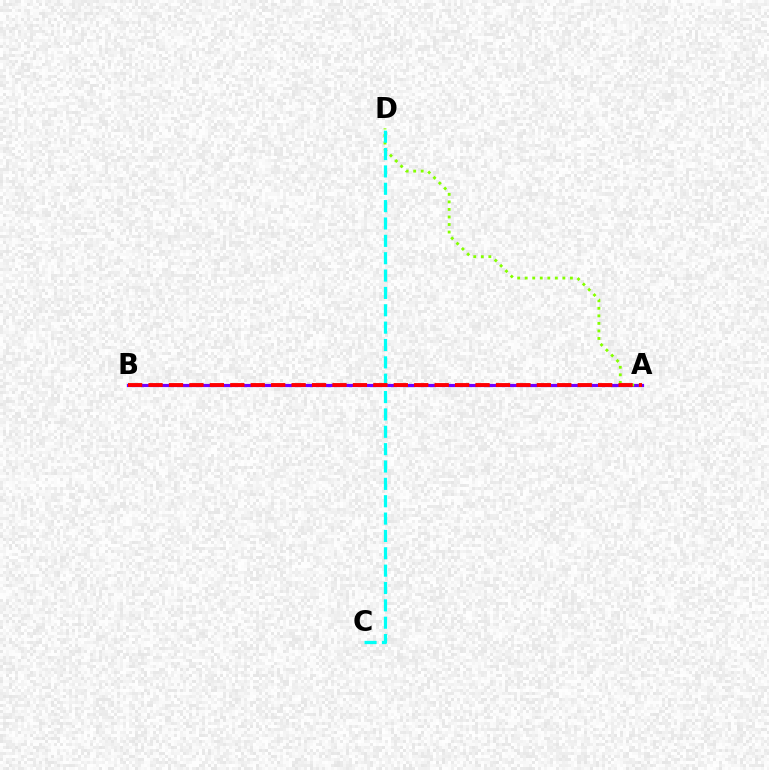{('A', 'B'): [{'color': '#7200ff', 'line_style': 'solid', 'thickness': 2.29}, {'color': '#ff0000', 'line_style': 'dashed', 'thickness': 2.78}], ('A', 'D'): [{'color': '#84ff00', 'line_style': 'dotted', 'thickness': 2.05}], ('C', 'D'): [{'color': '#00fff6', 'line_style': 'dashed', 'thickness': 2.36}]}